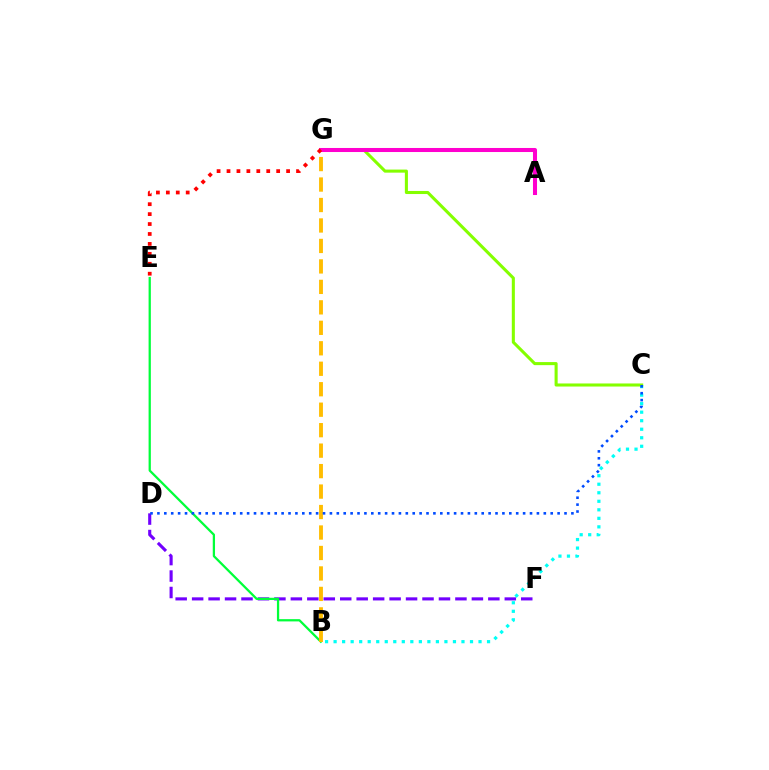{('D', 'F'): [{'color': '#7200ff', 'line_style': 'dashed', 'thickness': 2.24}], ('B', 'C'): [{'color': '#00fff6', 'line_style': 'dotted', 'thickness': 2.32}], ('B', 'E'): [{'color': '#00ff39', 'line_style': 'solid', 'thickness': 1.63}], ('C', 'G'): [{'color': '#84ff00', 'line_style': 'solid', 'thickness': 2.21}], ('B', 'G'): [{'color': '#ffbd00', 'line_style': 'dashed', 'thickness': 2.78}], ('C', 'D'): [{'color': '#004bff', 'line_style': 'dotted', 'thickness': 1.87}], ('A', 'G'): [{'color': '#ff00cf', 'line_style': 'solid', 'thickness': 2.91}], ('E', 'G'): [{'color': '#ff0000', 'line_style': 'dotted', 'thickness': 2.7}]}